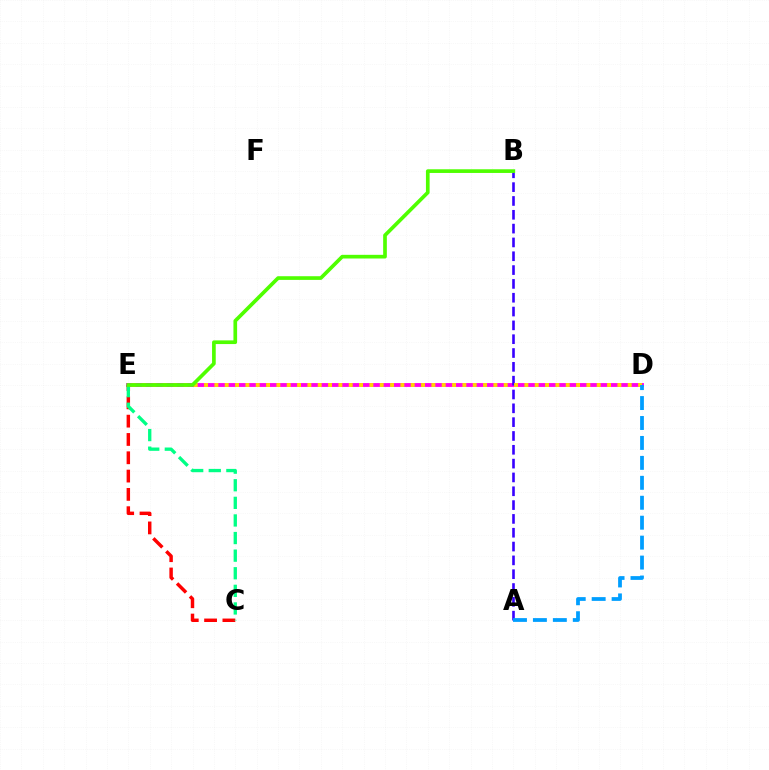{('D', 'E'): [{'color': '#ff00ed', 'line_style': 'solid', 'thickness': 2.77}, {'color': '#ffd500', 'line_style': 'dotted', 'thickness': 2.81}], ('C', 'E'): [{'color': '#ff0000', 'line_style': 'dashed', 'thickness': 2.49}, {'color': '#00ff86', 'line_style': 'dashed', 'thickness': 2.39}], ('A', 'B'): [{'color': '#3700ff', 'line_style': 'dashed', 'thickness': 1.88}], ('B', 'E'): [{'color': '#4fff00', 'line_style': 'solid', 'thickness': 2.65}], ('A', 'D'): [{'color': '#009eff', 'line_style': 'dashed', 'thickness': 2.71}]}